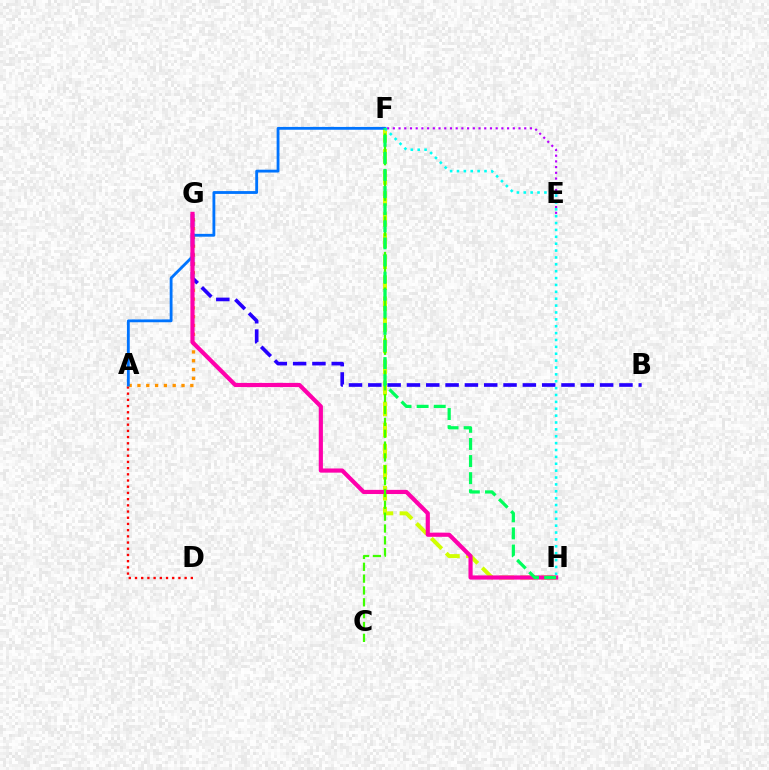{('E', 'F'): [{'color': '#b900ff', 'line_style': 'dotted', 'thickness': 1.55}], ('A', 'D'): [{'color': '#ff0000', 'line_style': 'dotted', 'thickness': 1.69}], ('A', 'G'): [{'color': '#ff9400', 'line_style': 'dotted', 'thickness': 2.39}], ('B', 'G'): [{'color': '#2500ff', 'line_style': 'dashed', 'thickness': 2.62}], ('F', 'H'): [{'color': '#d1ff00', 'line_style': 'dashed', 'thickness': 2.86}, {'color': '#00fff6', 'line_style': 'dotted', 'thickness': 1.87}, {'color': '#00ff5c', 'line_style': 'dashed', 'thickness': 2.32}], ('A', 'F'): [{'color': '#0074ff', 'line_style': 'solid', 'thickness': 2.04}], ('G', 'H'): [{'color': '#ff00ac', 'line_style': 'solid', 'thickness': 3.0}], ('C', 'F'): [{'color': '#3dff00', 'line_style': 'dashed', 'thickness': 1.61}]}